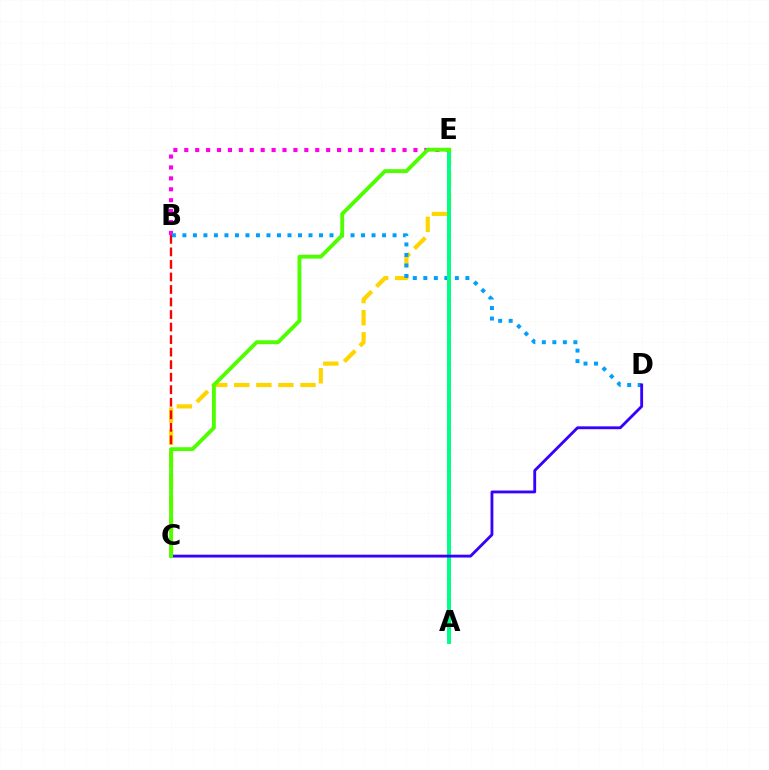{('C', 'E'): [{'color': '#ffd500', 'line_style': 'dashed', 'thickness': 3.0}, {'color': '#4fff00', 'line_style': 'solid', 'thickness': 2.79}], ('B', 'C'): [{'color': '#ff0000', 'line_style': 'dashed', 'thickness': 1.7}], ('B', 'E'): [{'color': '#ff00ed', 'line_style': 'dotted', 'thickness': 2.97}], ('B', 'D'): [{'color': '#009eff', 'line_style': 'dotted', 'thickness': 2.85}], ('A', 'E'): [{'color': '#00ff86', 'line_style': 'solid', 'thickness': 2.85}], ('C', 'D'): [{'color': '#3700ff', 'line_style': 'solid', 'thickness': 2.05}]}